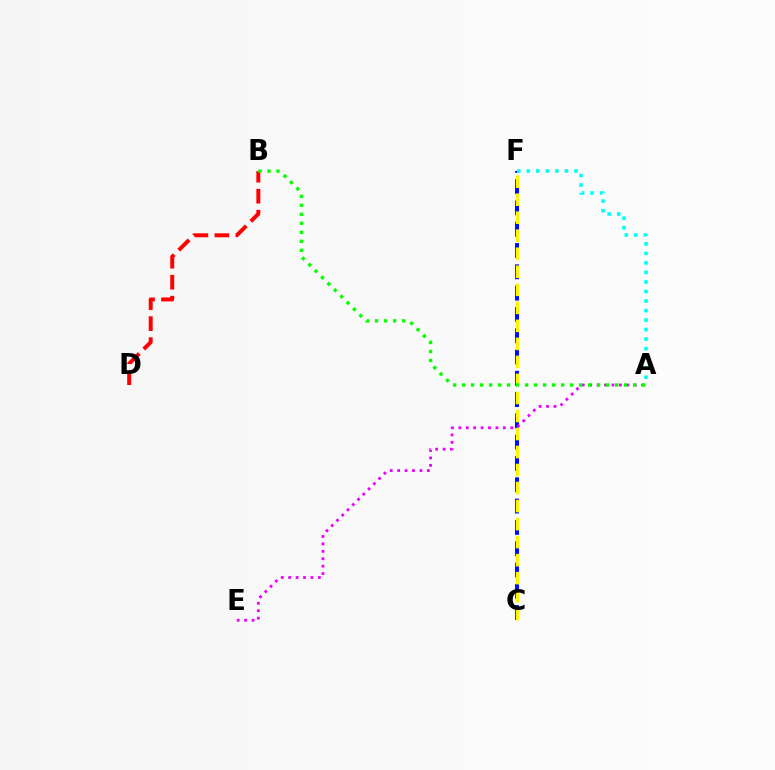{('C', 'F'): [{'color': '#0010ff', 'line_style': 'dashed', 'thickness': 2.89}, {'color': '#fcf500', 'line_style': 'dashed', 'thickness': 2.45}], ('A', 'F'): [{'color': '#00fff6', 'line_style': 'dotted', 'thickness': 2.59}], ('A', 'E'): [{'color': '#ee00ff', 'line_style': 'dotted', 'thickness': 2.02}], ('B', 'D'): [{'color': '#ff0000', 'line_style': 'dashed', 'thickness': 2.85}], ('A', 'B'): [{'color': '#08ff00', 'line_style': 'dotted', 'thickness': 2.45}]}